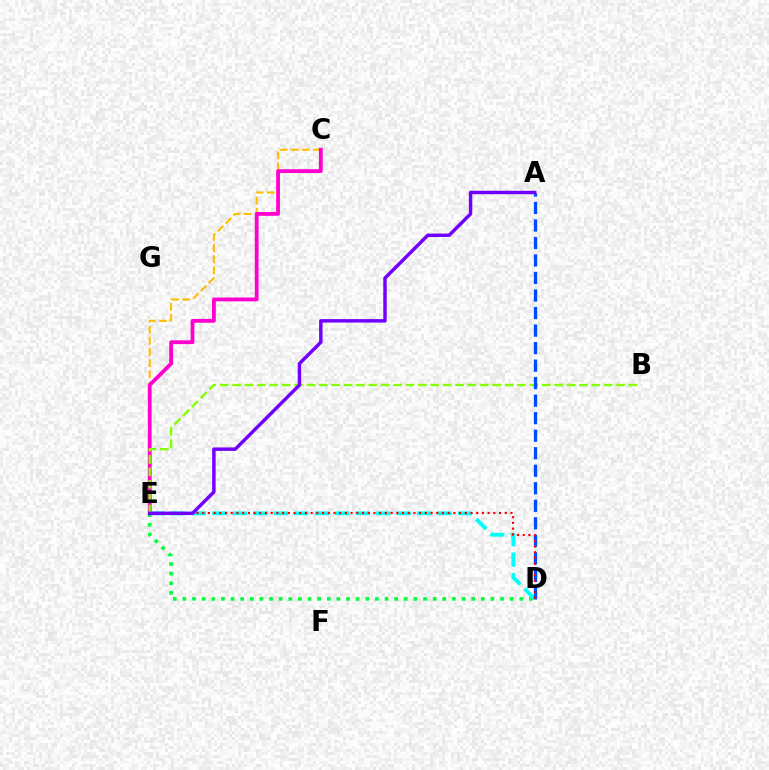{('C', 'E'): [{'color': '#ffbd00', 'line_style': 'dashed', 'thickness': 1.51}, {'color': '#ff00cf', 'line_style': 'solid', 'thickness': 2.74}], ('D', 'E'): [{'color': '#00ff39', 'line_style': 'dotted', 'thickness': 2.62}, {'color': '#00fff6', 'line_style': 'dashed', 'thickness': 2.78}, {'color': '#ff0000', 'line_style': 'dotted', 'thickness': 1.55}], ('B', 'E'): [{'color': '#84ff00', 'line_style': 'dashed', 'thickness': 1.68}], ('A', 'D'): [{'color': '#004bff', 'line_style': 'dashed', 'thickness': 2.38}], ('A', 'E'): [{'color': '#7200ff', 'line_style': 'solid', 'thickness': 2.48}]}